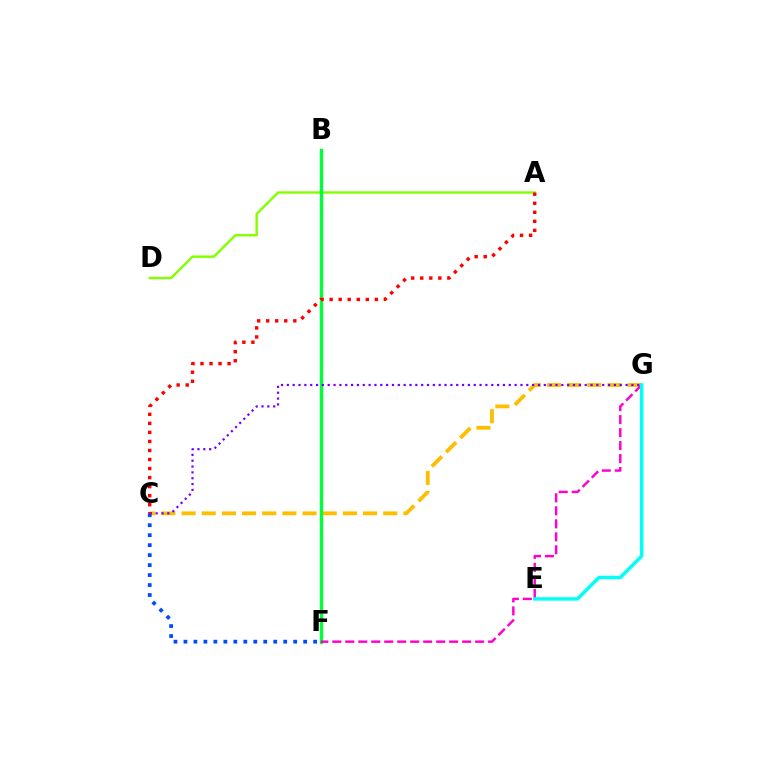{('C', 'G'): [{'color': '#ffbd00', 'line_style': 'dashed', 'thickness': 2.74}, {'color': '#7200ff', 'line_style': 'dotted', 'thickness': 1.59}], ('C', 'F'): [{'color': '#004bff', 'line_style': 'dotted', 'thickness': 2.71}], ('A', 'D'): [{'color': '#84ff00', 'line_style': 'solid', 'thickness': 1.74}], ('B', 'F'): [{'color': '#00ff39', 'line_style': 'solid', 'thickness': 2.44}], ('F', 'G'): [{'color': '#ff00cf', 'line_style': 'dashed', 'thickness': 1.76}], ('A', 'C'): [{'color': '#ff0000', 'line_style': 'dotted', 'thickness': 2.46}], ('E', 'G'): [{'color': '#00fff6', 'line_style': 'solid', 'thickness': 2.51}]}